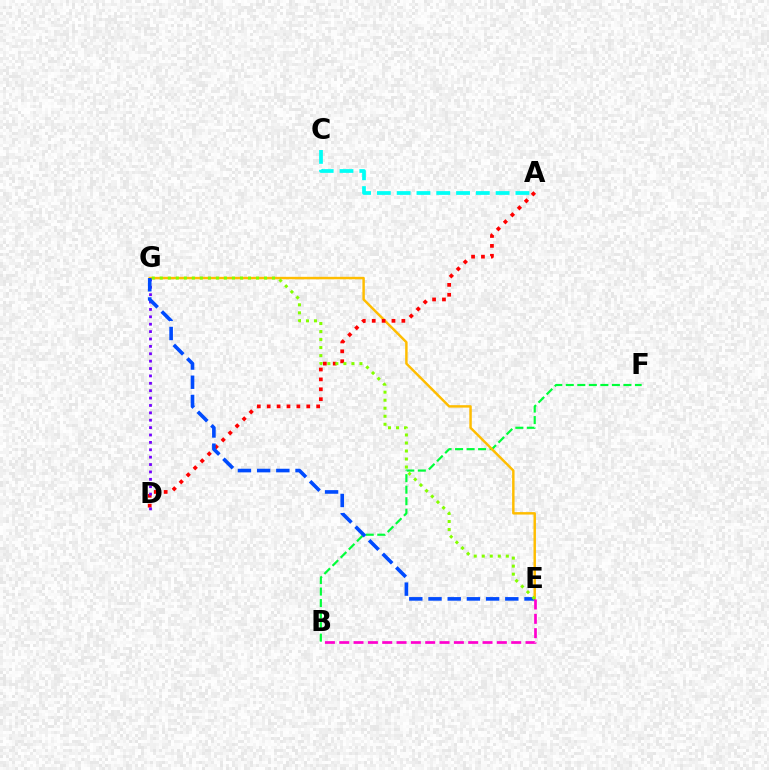{('B', 'F'): [{'color': '#00ff39', 'line_style': 'dashed', 'thickness': 1.57}], ('E', 'G'): [{'color': '#ffbd00', 'line_style': 'solid', 'thickness': 1.77}, {'color': '#004bff', 'line_style': 'dashed', 'thickness': 2.61}, {'color': '#84ff00', 'line_style': 'dotted', 'thickness': 2.18}], ('A', 'D'): [{'color': '#ff0000', 'line_style': 'dotted', 'thickness': 2.69}], ('D', 'G'): [{'color': '#7200ff', 'line_style': 'dotted', 'thickness': 2.01}], ('A', 'C'): [{'color': '#00fff6', 'line_style': 'dashed', 'thickness': 2.69}], ('B', 'E'): [{'color': '#ff00cf', 'line_style': 'dashed', 'thickness': 1.95}]}